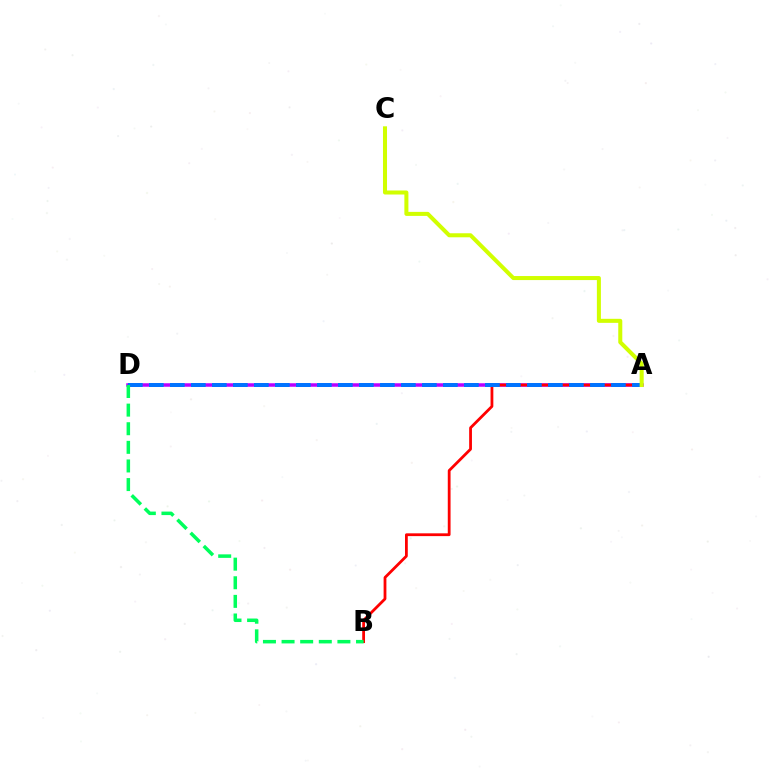{('A', 'D'): [{'color': '#b900ff', 'line_style': 'solid', 'thickness': 2.53}, {'color': '#0074ff', 'line_style': 'dashed', 'thickness': 2.85}], ('A', 'B'): [{'color': '#ff0000', 'line_style': 'solid', 'thickness': 2.01}], ('A', 'C'): [{'color': '#d1ff00', 'line_style': 'solid', 'thickness': 2.9}], ('B', 'D'): [{'color': '#00ff5c', 'line_style': 'dashed', 'thickness': 2.53}]}